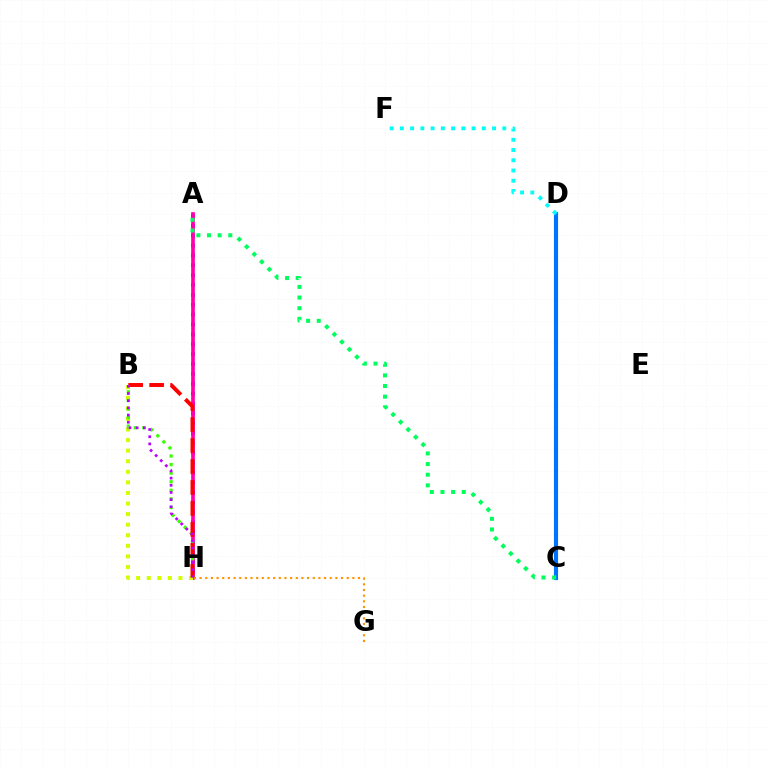{('A', 'H'): [{'color': '#2500ff', 'line_style': 'dotted', 'thickness': 2.68}, {'color': '#ff00ac', 'line_style': 'solid', 'thickness': 2.65}], ('C', 'D'): [{'color': '#0074ff', 'line_style': 'solid', 'thickness': 2.97}], ('D', 'F'): [{'color': '#00fff6', 'line_style': 'dotted', 'thickness': 2.78}], ('B', 'H'): [{'color': '#d1ff00', 'line_style': 'dotted', 'thickness': 2.87}, {'color': '#3dff00', 'line_style': 'dotted', 'thickness': 2.33}, {'color': '#ff0000', 'line_style': 'dashed', 'thickness': 2.85}, {'color': '#b900ff', 'line_style': 'dotted', 'thickness': 1.95}], ('G', 'H'): [{'color': '#ff9400', 'line_style': 'dotted', 'thickness': 1.54}], ('A', 'C'): [{'color': '#00ff5c', 'line_style': 'dotted', 'thickness': 2.89}]}